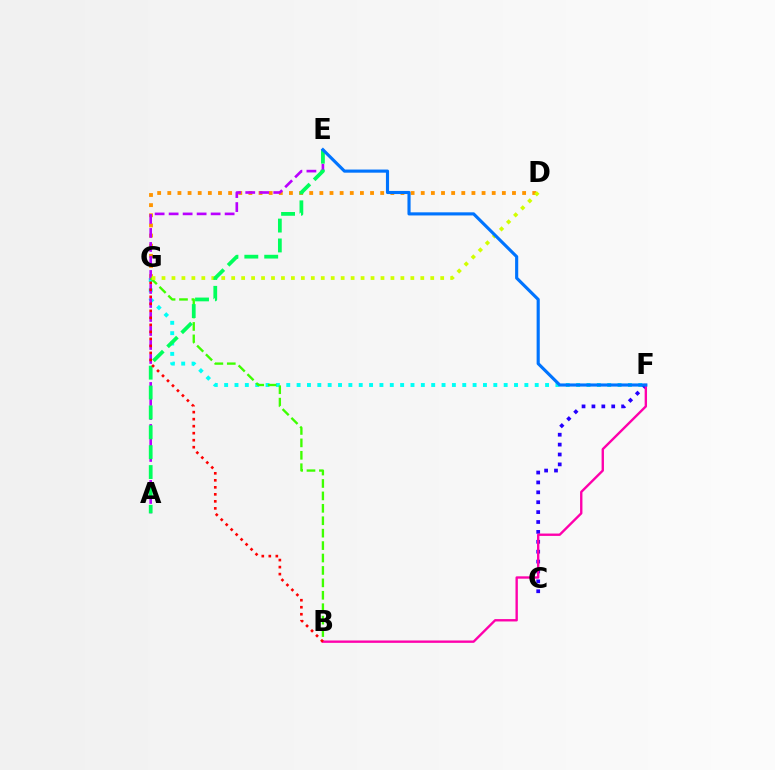{('D', 'G'): [{'color': '#ff9400', 'line_style': 'dotted', 'thickness': 2.75}, {'color': '#d1ff00', 'line_style': 'dotted', 'thickness': 2.7}], ('F', 'G'): [{'color': '#00fff6', 'line_style': 'dotted', 'thickness': 2.81}], ('C', 'F'): [{'color': '#2500ff', 'line_style': 'dotted', 'thickness': 2.69}], ('A', 'E'): [{'color': '#b900ff', 'line_style': 'dashed', 'thickness': 1.9}, {'color': '#00ff5c', 'line_style': 'dashed', 'thickness': 2.7}], ('B', 'G'): [{'color': '#3dff00', 'line_style': 'dashed', 'thickness': 1.69}, {'color': '#ff0000', 'line_style': 'dotted', 'thickness': 1.91}], ('B', 'F'): [{'color': '#ff00ac', 'line_style': 'solid', 'thickness': 1.7}], ('E', 'F'): [{'color': '#0074ff', 'line_style': 'solid', 'thickness': 2.25}]}